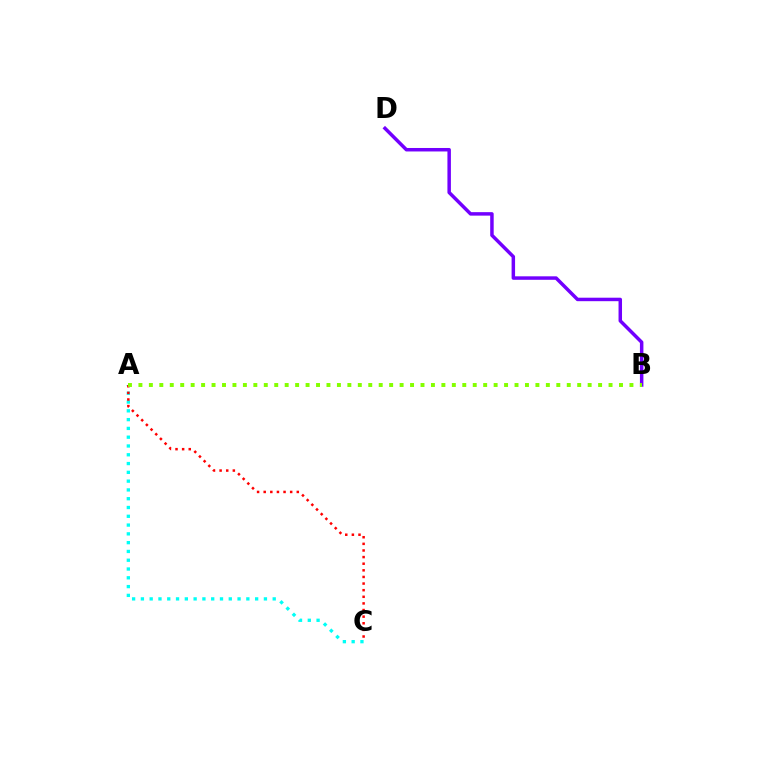{('A', 'C'): [{'color': '#00fff6', 'line_style': 'dotted', 'thickness': 2.39}, {'color': '#ff0000', 'line_style': 'dotted', 'thickness': 1.8}], ('B', 'D'): [{'color': '#7200ff', 'line_style': 'solid', 'thickness': 2.51}], ('A', 'B'): [{'color': '#84ff00', 'line_style': 'dotted', 'thickness': 2.84}]}